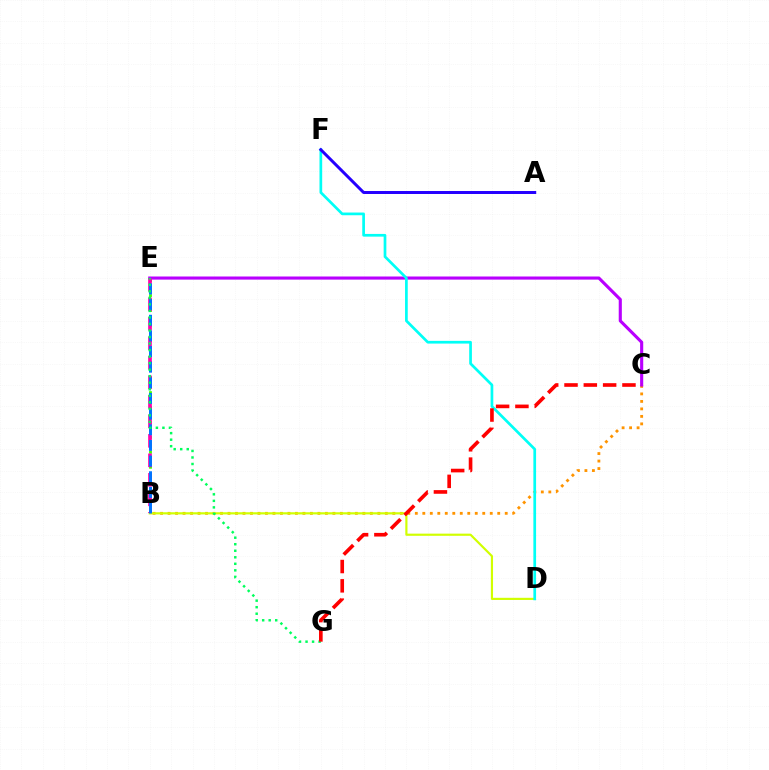{('B', 'E'): [{'color': '#3dff00', 'line_style': 'dotted', 'thickness': 2.03}, {'color': '#ff00ac', 'line_style': 'dashed', 'thickness': 2.65}, {'color': '#0074ff', 'line_style': 'dashed', 'thickness': 2.13}], ('B', 'C'): [{'color': '#ff9400', 'line_style': 'dotted', 'thickness': 2.04}], ('B', 'D'): [{'color': '#d1ff00', 'line_style': 'solid', 'thickness': 1.56}], ('C', 'E'): [{'color': '#b900ff', 'line_style': 'solid', 'thickness': 2.24}], ('D', 'F'): [{'color': '#00fff6', 'line_style': 'solid', 'thickness': 1.95}], ('E', 'G'): [{'color': '#00ff5c', 'line_style': 'dotted', 'thickness': 1.77}], ('A', 'F'): [{'color': '#2500ff', 'line_style': 'solid', 'thickness': 2.15}], ('C', 'G'): [{'color': '#ff0000', 'line_style': 'dashed', 'thickness': 2.62}]}